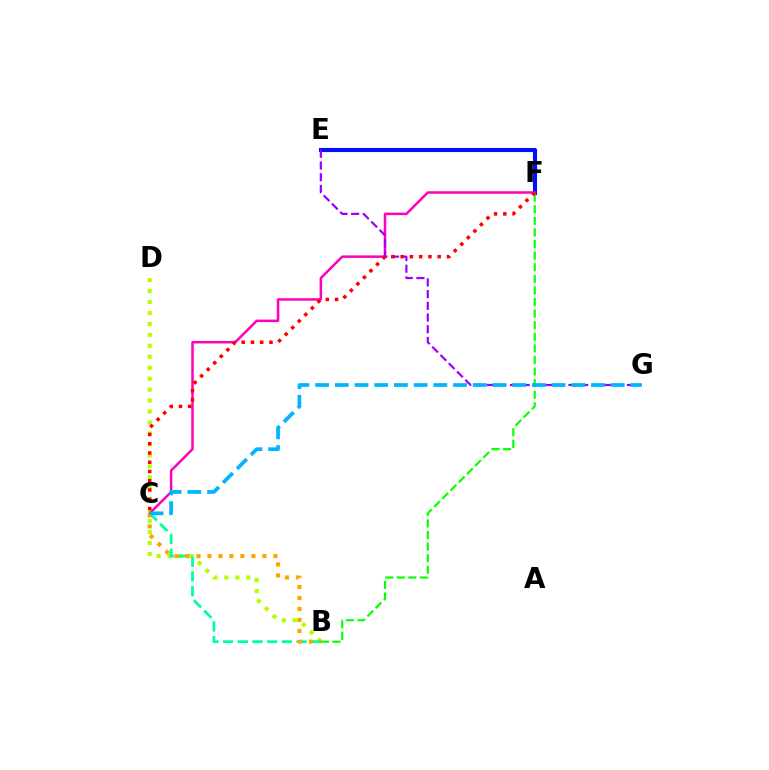{('E', 'F'): [{'color': '#0010ff', 'line_style': 'solid', 'thickness': 2.96}], ('B', 'D'): [{'color': '#b3ff00', 'line_style': 'dotted', 'thickness': 2.98}], ('C', 'F'): [{'color': '#ff00bd', 'line_style': 'solid', 'thickness': 1.8}, {'color': '#ff0000', 'line_style': 'dotted', 'thickness': 2.52}], ('B', 'C'): [{'color': '#00ff9d', 'line_style': 'dashed', 'thickness': 2.0}, {'color': '#ffa500', 'line_style': 'dotted', 'thickness': 2.99}], ('E', 'G'): [{'color': '#9b00ff', 'line_style': 'dashed', 'thickness': 1.59}], ('B', 'F'): [{'color': '#08ff00', 'line_style': 'dashed', 'thickness': 1.57}], ('C', 'G'): [{'color': '#00b5ff', 'line_style': 'dashed', 'thickness': 2.68}]}